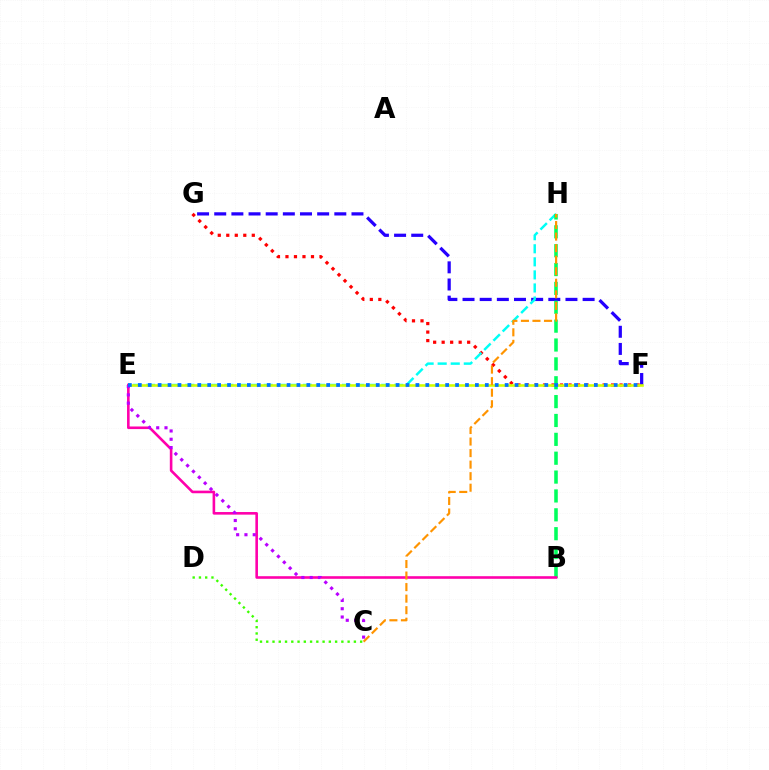{('F', 'G'): [{'color': '#2500ff', 'line_style': 'dashed', 'thickness': 2.33}, {'color': '#ff0000', 'line_style': 'dotted', 'thickness': 2.31}], ('C', 'D'): [{'color': '#3dff00', 'line_style': 'dotted', 'thickness': 1.7}], ('E', 'H'): [{'color': '#00fff6', 'line_style': 'dashed', 'thickness': 1.77}], ('E', 'F'): [{'color': '#d1ff00', 'line_style': 'solid', 'thickness': 1.87}, {'color': '#0074ff', 'line_style': 'dotted', 'thickness': 2.69}], ('B', 'H'): [{'color': '#00ff5c', 'line_style': 'dashed', 'thickness': 2.56}], ('B', 'E'): [{'color': '#ff00ac', 'line_style': 'solid', 'thickness': 1.88}], ('C', 'E'): [{'color': '#b900ff', 'line_style': 'dotted', 'thickness': 2.25}], ('C', 'H'): [{'color': '#ff9400', 'line_style': 'dashed', 'thickness': 1.57}]}